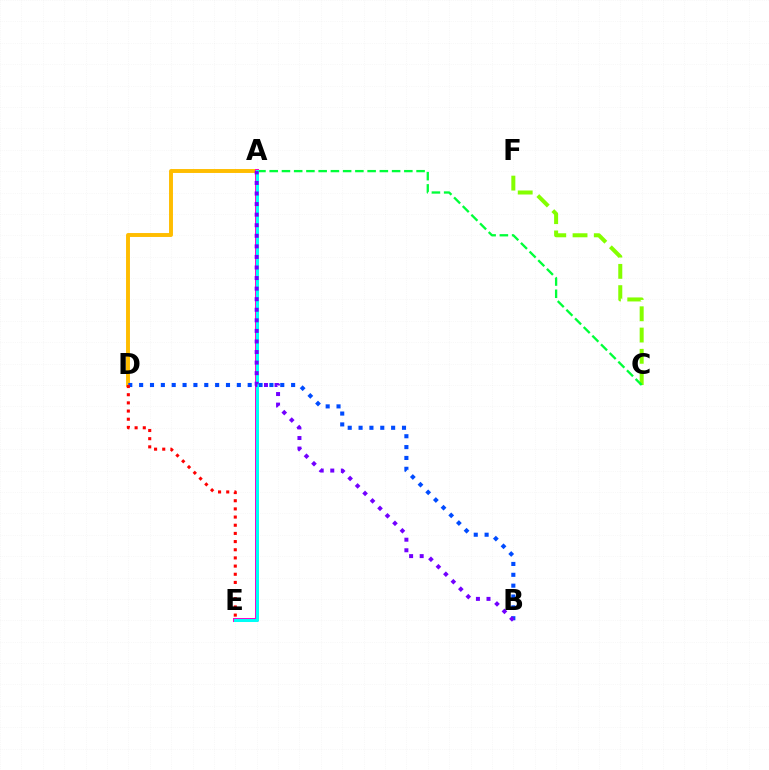{('C', 'F'): [{'color': '#84ff00', 'line_style': 'dashed', 'thickness': 2.89}], ('A', 'D'): [{'color': '#ffbd00', 'line_style': 'solid', 'thickness': 2.82}], ('B', 'D'): [{'color': '#004bff', 'line_style': 'dotted', 'thickness': 2.95}], ('A', 'E'): [{'color': '#ff00cf', 'line_style': 'solid', 'thickness': 2.86}, {'color': '#00fff6', 'line_style': 'solid', 'thickness': 2.18}], ('A', 'C'): [{'color': '#00ff39', 'line_style': 'dashed', 'thickness': 1.66}], ('D', 'E'): [{'color': '#ff0000', 'line_style': 'dotted', 'thickness': 2.22}], ('A', 'B'): [{'color': '#7200ff', 'line_style': 'dotted', 'thickness': 2.87}]}